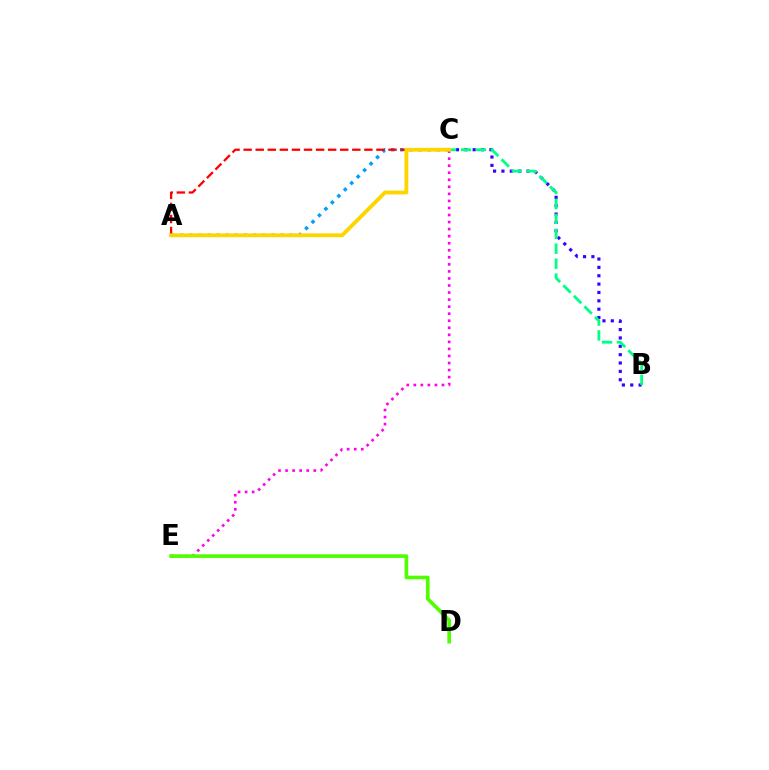{('B', 'C'): [{'color': '#3700ff', 'line_style': 'dotted', 'thickness': 2.27}, {'color': '#00ff86', 'line_style': 'dashed', 'thickness': 2.03}], ('C', 'E'): [{'color': '#ff00ed', 'line_style': 'dotted', 'thickness': 1.91}], ('A', 'C'): [{'color': '#009eff', 'line_style': 'dotted', 'thickness': 2.48}, {'color': '#ff0000', 'line_style': 'dashed', 'thickness': 1.64}, {'color': '#ffd500', 'line_style': 'solid', 'thickness': 2.77}], ('D', 'E'): [{'color': '#4fff00', 'line_style': 'solid', 'thickness': 2.63}]}